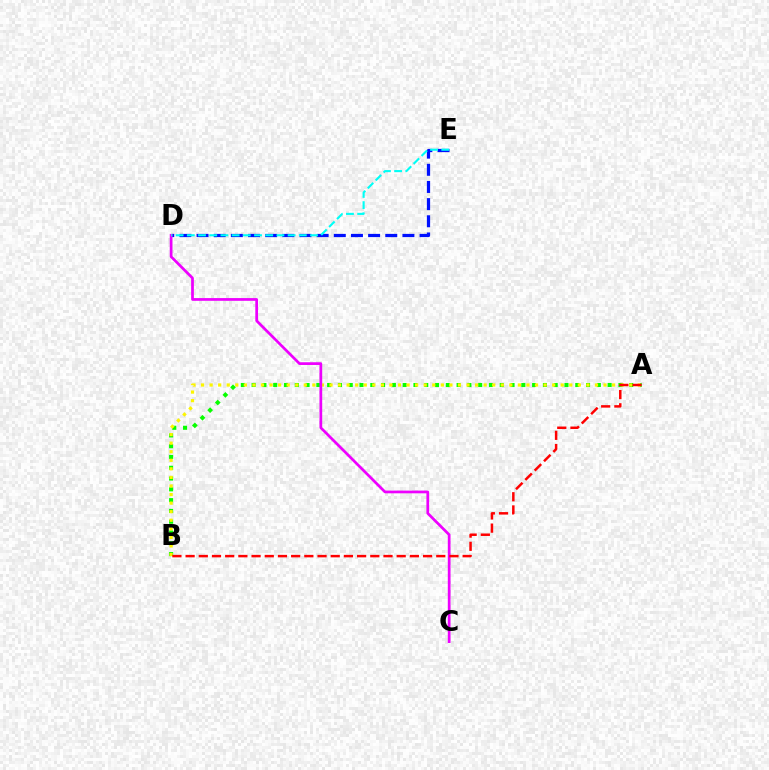{('A', 'B'): [{'color': '#08ff00', 'line_style': 'dotted', 'thickness': 2.93}, {'color': '#fcf500', 'line_style': 'dotted', 'thickness': 2.33}, {'color': '#ff0000', 'line_style': 'dashed', 'thickness': 1.79}], ('D', 'E'): [{'color': '#0010ff', 'line_style': 'dashed', 'thickness': 2.33}, {'color': '#00fff6', 'line_style': 'dashed', 'thickness': 1.52}], ('C', 'D'): [{'color': '#ee00ff', 'line_style': 'solid', 'thickness': 1.96}]}